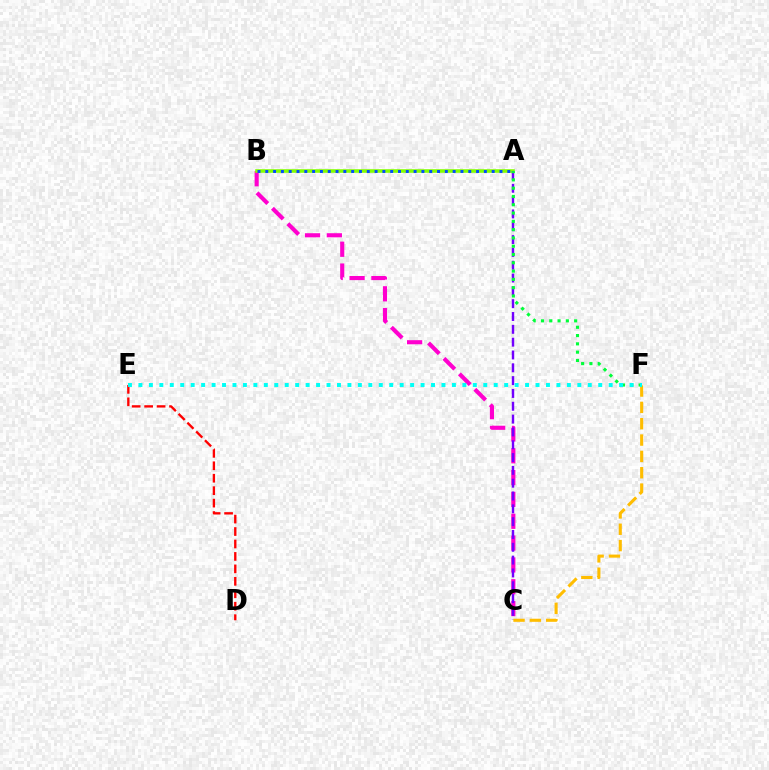{('B', 'C'): [{'color': '#ff00cf', 'line_style': 'dashed', 'thickness': 2.97}], ('D', 'E'): [{'color': '#ff0000', 'line_style': 'dashed', 'thickness': 1.69}], ('A', 'B'): [{'color': '#84ff00', 'line_style': 'solid', 'thickness': 2.58}, {'color': '#004bff', 'line_style': 'dotted', 'thickness': 2.12}], ('A', 'C'): [{'color': '#7200ff', 'line_style': 'dashed', 'thickness': 1.74}], ('C', 'F'): [{'color': '#ffbd00', 'line_style': 'dashed', 'thickness': 2.22}], ('A', 'F'): [{'color': '#00ff39', 'line_style': 'dotted', 'thickness': 2.25}], ('E', 'F'): [{'color': '#00fff6', 'line_style': 'dotted', 'thickness': 2.84}]}